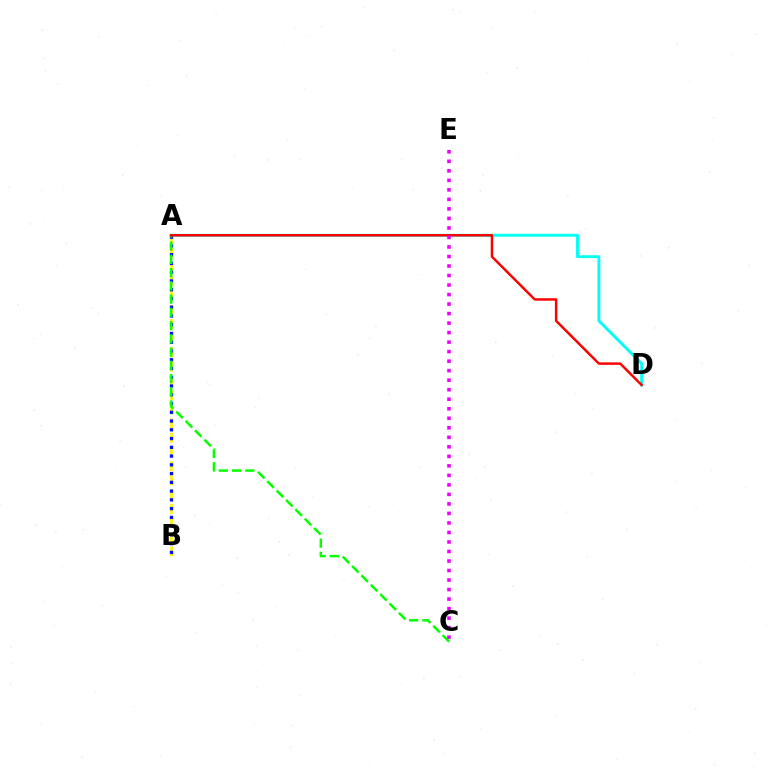{('A', 'D'): [{'color': '#00fff6', 'line_style': 'solid', 'thickness': 2.07}, {'color': '#ff0000', 'line_style': 'solid', 'thickness': 1.78}], ('A', 'B'): [{'color': '#fcf500', 'line_style': 'dashed', 'thickness': 1.93}, {'color': '#0010ff', 'line_style': 'dotted', 'thickness': 2.38}], ('A', 'C'): [{'color': '#08ff00', 'line_style': 'dashed', 'thickness': 1.8}], ('C', 'E'): [{'color': '#ee00ff', 'line_style': 'dotted', 'thickness': 2.59}]}